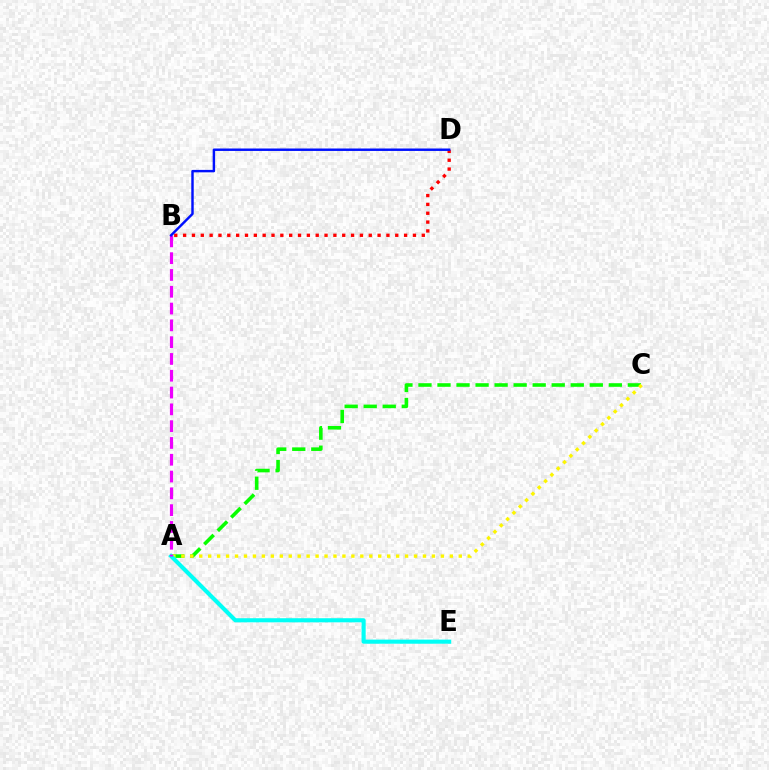{('A', 'C'): [{'color': '#08ff00', 'line_style': 'dashed', 'thickness': 2.59}, {'color': '#fcf500', 'line_style': 'dotted', 'thickness': 2.43}], ('A', 'E'): [{'color': '#00fff6', 'line_style': 'solid', 'thickness': 2.96}], ('B', 'D'): [{'color': '#ff0000', 'line_style': 'dotted', 'thickness': 2.4}, {'color': '#0010ff', 'line_style': 'solid', 'thickness': 1.76}], ('A', 'B'): [{'color': '#ee00ff', 'line_style': 'dashed', 'thickness': 2.28}]}